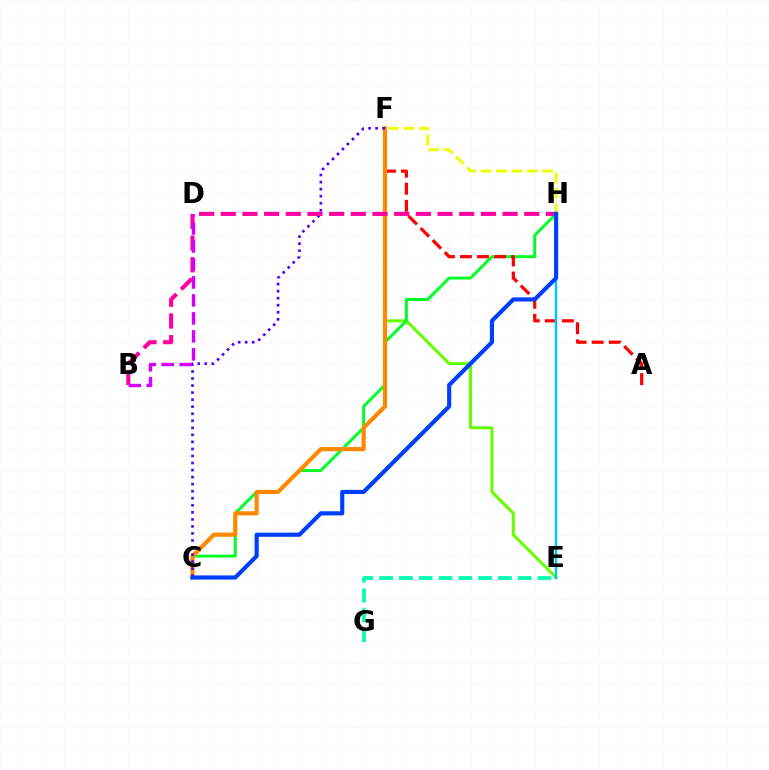{('E', 'F'): [{'color': '#66ff00', 'line_style': 'solid', 'thickness': 2.18}], ('C', 'H'): [{'color': '#00ff27', 'line_style': 'solid', 'thickness': 2.13}, {'color': '#003fff', 'line_style': 'solid', 'thickness': 2.99}], ('A', 'F'): [{'color': '#ff0000', 'line_style': 'dashed', 'thickness': 2.32}], ('F', 'H'): [{'color': '#eeff00', 'line_style': 'dashed', 'thickness': 2.09}], ('E', 'H'): [{'color': '#00c7ff', 'line_style': 'solid', 'thickness': 1.75}], ('E', 'G'): [{'color': '#00ffaf', 'line_style': 'dashed', 'thickness': 2.69}], ('C', 'F'): [{'color': '#ff8800', 'line_style': 'solid', 'thickness': 3.0}, {'color': '#4f00ff', 'line_style': 'dotted', 'thickness': 1.91}], ('B', 'H'): [{'color': '#ff00a0', 'line_style': 'dashed', 'thickness': 2.94}], ('B', 'D'): [{'color': '#d600ff', 'line_style': 'dashed', 'thickness': 2.44}]}